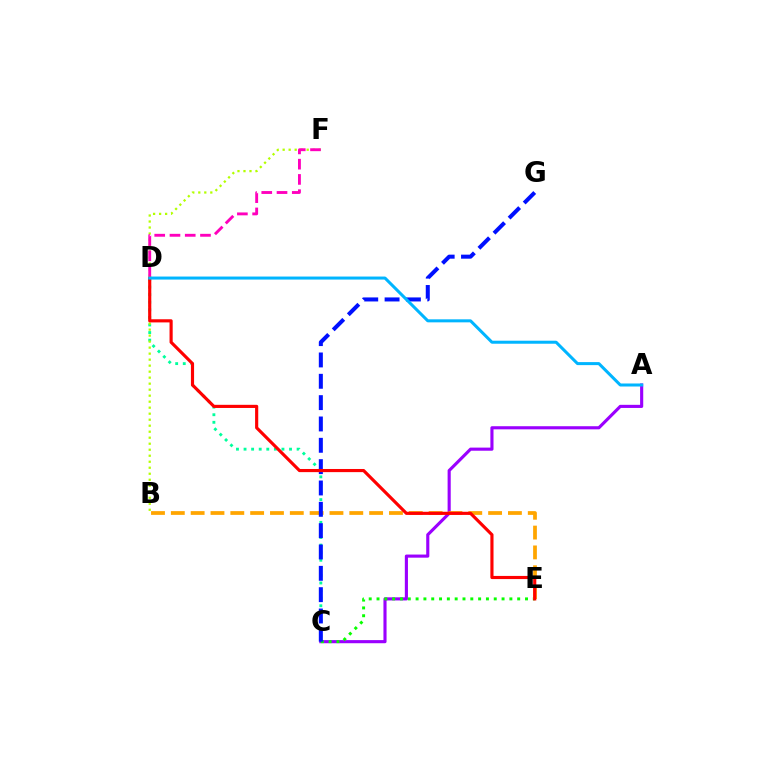{('A', 'C'): [{'color': '#9b00ff', 'line_style': 'solid', 'thickness': 2.25}], ('C', 'E'): [{'color': '#08ff00', 'line_style': 'dotted', 'thickness': 2.12}], ('B', 'E'): [{'color': '#ffa500', 'line_style': 'dashed', 'thickness': 2.69}], ('C', 'D'): [{'color': '#00ff9d', 'line_style': 'dotted', 'thickness': 2.06}], ('B', 'F'): [{'color': '#b3ff00', 'line_style': 'dotted', 'thickness': 1.63}], ('C', 'G'): [{'color': '#0010ff', 'line_style': 'dashed', 'thickness': 2.9}], ('D', 'E'): [{'color': '#ff0000', 'line_style': 'solid', 'thickness': 2.27}], ('A', 'D'): [{'color': '#00b5ff', 'line_style': 'solid', 'thickness': 2.17}], ('D', 'F'): [{'color': '#ff00bd', 'line_style': 'dashed', 'thickness': 2.07}]}